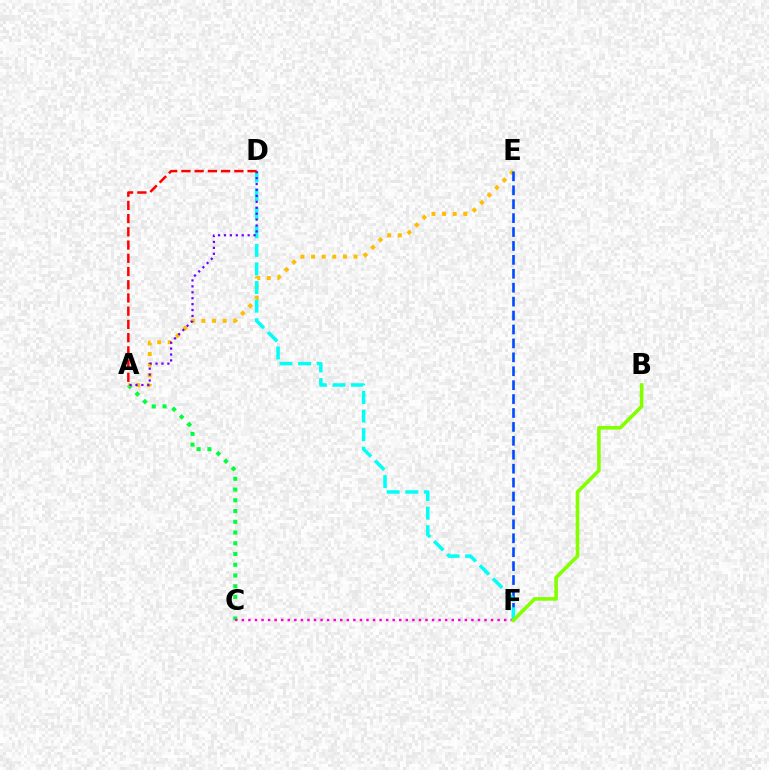{('A', 'C'): [{'color': '#00ff39', 'line_style': 'dotted', 'thickness': 2.92}], ('A', 'E'): [{'color': '#ffbd00', 'line_style': 'dotted', 'thickness': 2.89}], ('E', 'F'): [{'color': '#004bff', 'line_style': 'dashed', 'thickness': 1.89}], ('D', 'F'): [{'color': '#00fff6', 'line_style': 'dashed', 'thickness': 2.52}], ('C', 'F'): [{'color': '#ff00cf', 'line_style': 'dotted', 'thickness': 1.78}], ('A', 'D'): [{'color': '#7200ff', 'line_style': 'dotted', 'thickness': 1.61}, {'color': '#ff0000', 'line_style': 'dashed', 'thickness': 1.8}], ('B', 'F'): [{'color': '#84ff00', 'line_style': 'solid', 'thickness': 2.61}]}